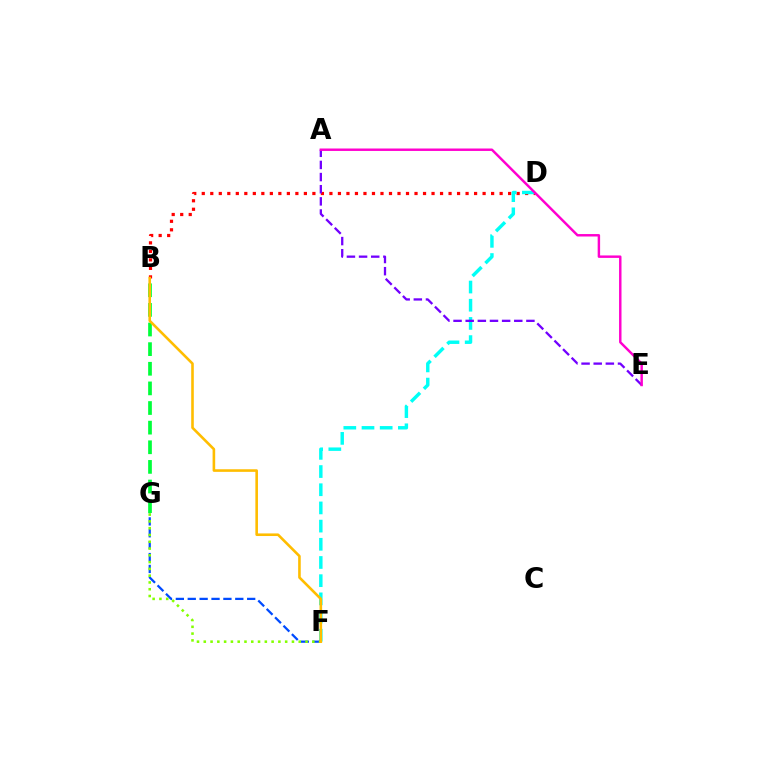{('B', 'D'): [{'color': '#ff0000', 'line_style': 'dotted', 'thickness': 2.31}], ('D', 'F'): [{'color': '#00fff6', 'line_style': 'dashed', 'thickness': 2.47}], ('F', 'G'): [{'color': '#004bff', 'line_style': 'dashed', 'thickness': 1.61}, {'color': '#84ff00', 'line_style': 'dotted', 'thickness': 1.84}], ('A', 'E'): [{'color': '#7200ff', 'line_style': 'dashed', 'thickness': 1.65}, {'color': '#ff00cf', 'line_style': 'solid', 'thickness': 1.76}], ('B', 'G'): [{'color': '#00ff39', 'line_style': 'dashed', 'thickness': 2.67}], ('B', 'F'): [{'color': '#ffbd00', 'line_style': 'solid', 'thickness': 1.87}]}